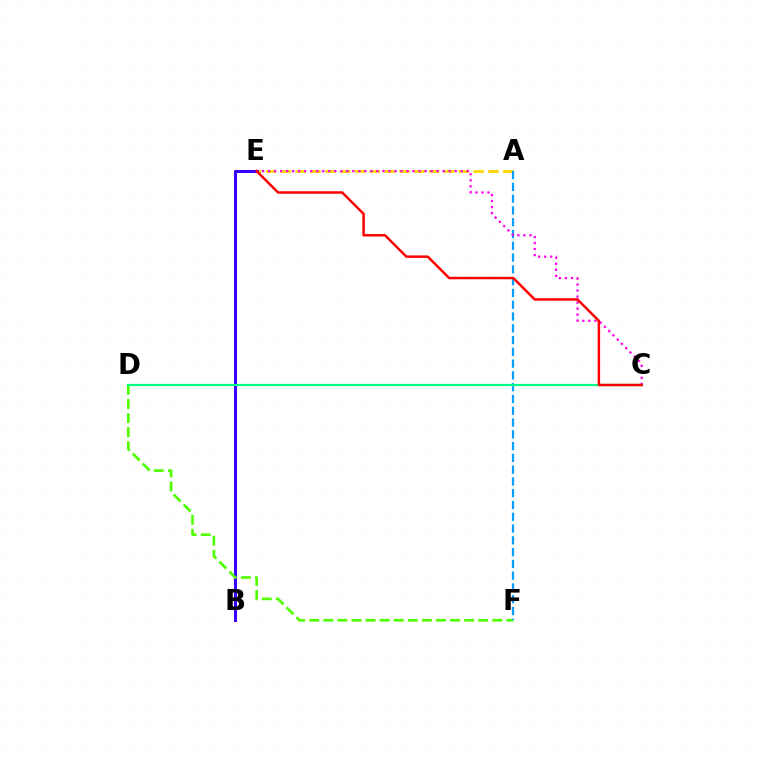{('A', 'E'): [{'color': '#ffd500', 'line_style': 'dashed', 'thickness': 2.01}], ('B', 'E'): [{'color': '#3700ff', 'line_style': 'solid', 'thickness': 2.2}], ('D', 'F'): [{'color': '#4fff00', 'line_style': 'dashed', 'thickness': 1.91}], ('A', 'F'): [{'color': '#009eff', 'line_style': 'dashed', 'thickness': 1.6}], ('C', 'E'): [{'color': '#ff00ed', 'line_style': 'dotted', 'thickness': 1.64}, {'color': '#ff0000', 'line_style': 'solid', 'thickness': 1.79}], ('C', 'D'): [{'color': '#00ff86', 'line_style': 'solid', 'thickness': 1.58}]}